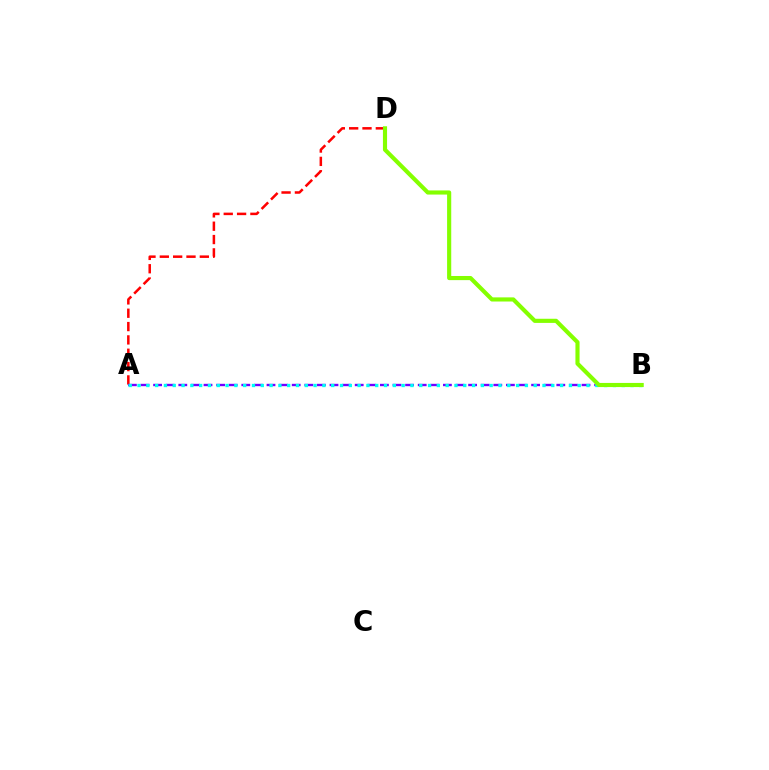{('A', 'D'): [{'color': '#ff0000', 'line_style': 'dashed', 'thickness': 1.81}], ('A', 'B'): [{'color': '#7200ff', 'line_style': 'dashed', 'thickness': 1.71}, {'color': '#00fff6', 'line_style': 'dotted', 'thickness': 2.39}], ('B', 'D'): [{'color': '#84ff00', 'line_style': 'solid', 'thickness': 2.98}]}